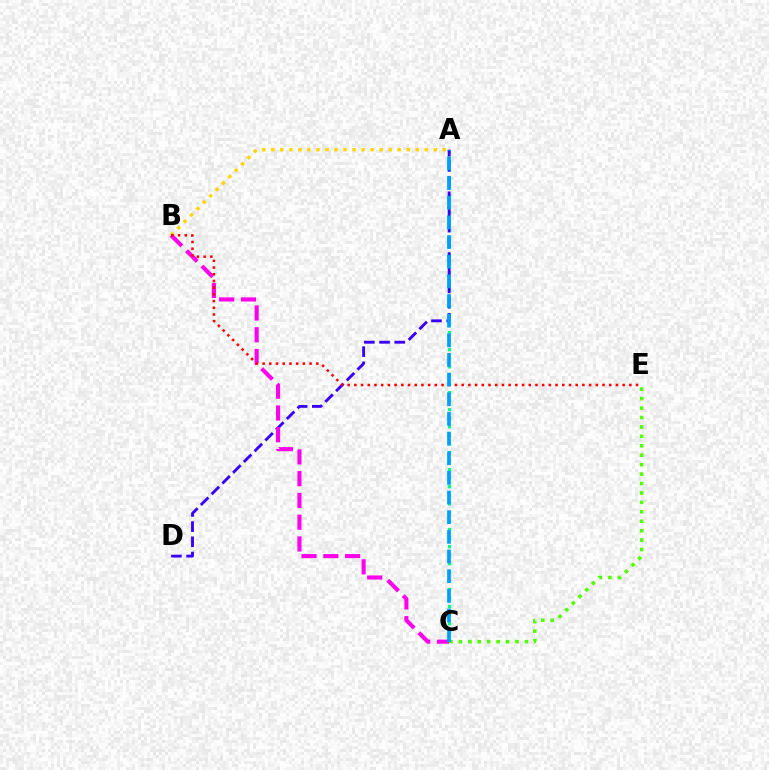{('A', 'B'): [{'color': '#ffd500', 'line_style': 'dotted', 'thickness': 2.45}], ('A', 'C'): [{'color': '#00ff86', 'line_style': 'dotted', 'thickness': 2.33}, {'color': '#009eff', 'line_style': 'dashed', 'thickness': 2.67}], ('A', 'D'): [{'color': '#3700ff', 'line_style': 'dashed', 'thickness': 2.06}], ('B', 'C'): [{'color': '#ff00ed', 'line_style': 'dashed', 'thickness': 2.96}], ('C', 'E'): [{'color': '#4fff00', 'line_style': 'dotted', 'thickness': 2.56}], ('B', 'E'): [{'color': '#ff0000', 'line_style': 'dotted', 'thickness': 1.82}]}